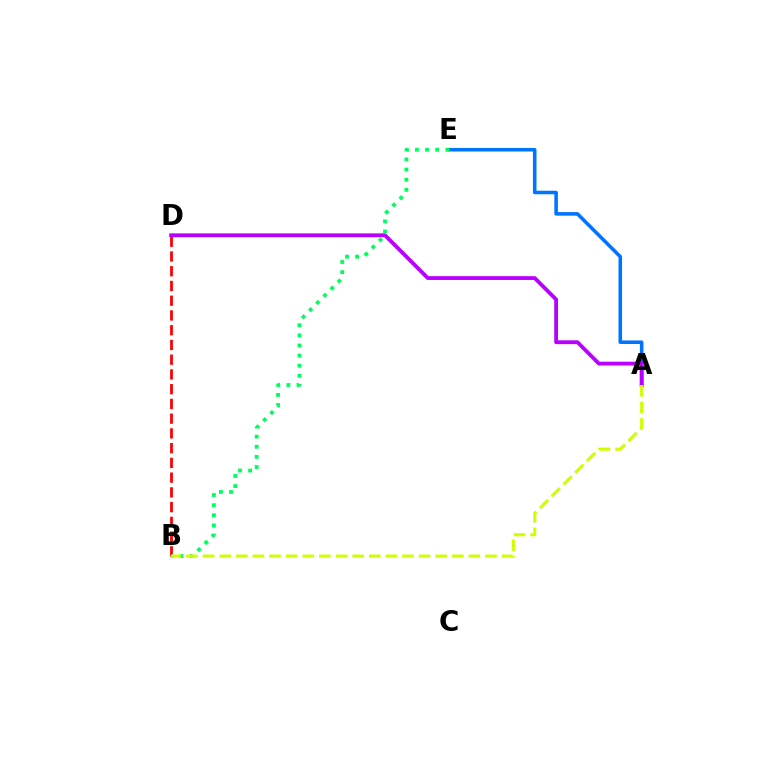{('B', 'D'): [{'color': '#ff0000', 'line_style': 'dashed', 'thickness': 2.0}], ('A', 'E'): [{'color': '#0074ff', 'line_style': 'solid', 'thickness': 2.56}], ('A', 'D'): [{'color': '#b900ff', 'line_style': 'solid', 'thickness': 2.75}], ('B', 'E'): [{'color': '#00ff5c', 'line_style': 'dotted', 'thickness': 2.75}], ('A', 'B'): [{'color': '#d1ff00', 'line_style': 'dashed', 'thickness': 2.26}]}